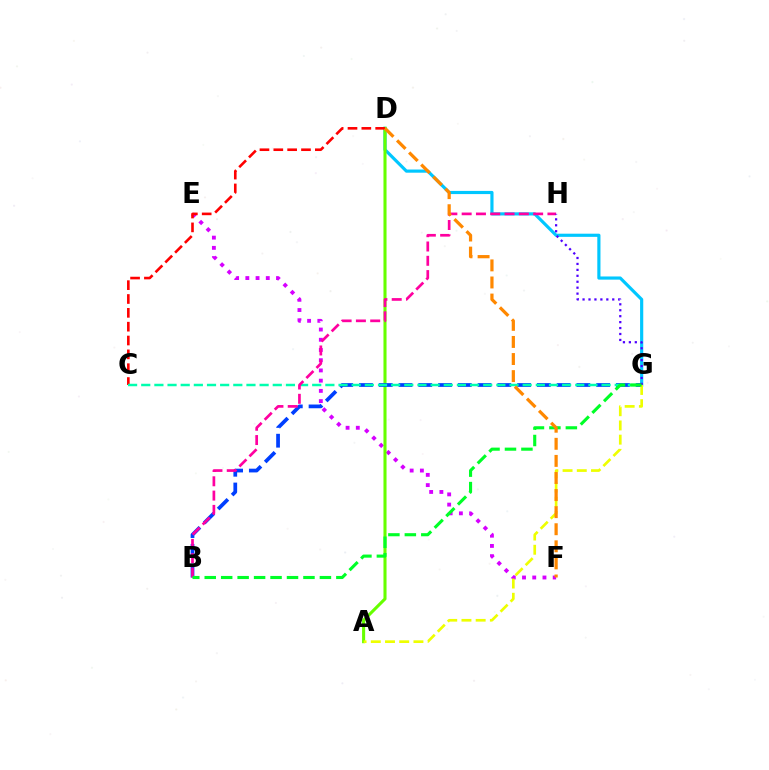{('E', 'F'): [{'color': '#d600ff', 'line_style': 'dotted', 'thickness': 2.78}], ('D', 'G'): [{'color': '#00c7ff', 'line_style': 'solid', 'thickness': 2.28}], ('A', 'D'): [{'color': '#66ff00', 'line_style': 'solid', 'thickness': 2.21}], ('C', 'D'): [{'color': '#ff0000', 'line_style': 'dashed', 'thickness': 1.88}], ('B', 'G'): [{'color': '#003fff', 'line_style': 'dashed', 'thickness': 2.68}, {'color': '#00ff27', 'line_style': 'dashed', 'thickness': 2.24}], ('C', 'G'): [{'color': '#00ffaf', 'line_style': 'dashed', 'thickness': 1.79}], ('B', 'H'): [{'color': '#ff00a0', 'line_style': 'dashed', 'thickness': 1.94}], ('A', 'G'): [{'color': '#eeff00', 'line_style': 'dashed', 'thickness': 1.93}], ('G', 'H'): [{'color': '#4f00ff', 'line_style': 'dotted', 'thickness': 1.61}], ('D', 'F'): [{'color': '#ff8800', 'line_style': 'dashed', 'thickness': 2.32}]}